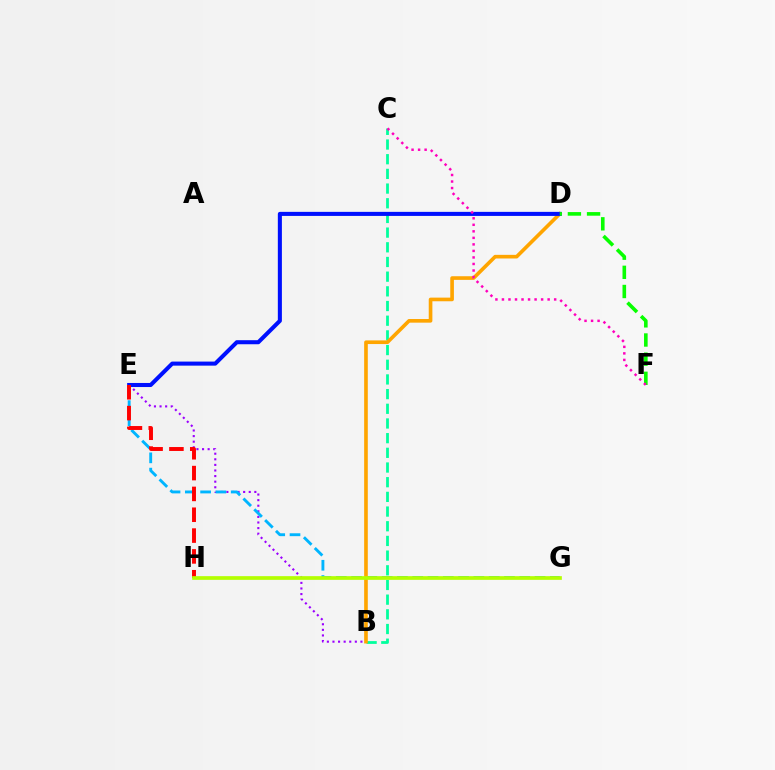{('B', 'E'): [{'color': '#9b00ff', 'line_style': 'dotted', 'thickness': 1.52}], ('B', 'C'): [{'color': '#00ff9d', 'line_style': 'dashed', 'thickness': 1.99}], ('E', 'G'): [{'color': '#00b5ff', 'line_style': 'dashed', 'thickness': 2.08}], ('B', 'D'): [{'color': '#ffa500', 'line_style': 'solid', 'thickness': 2.62}], ('D', 'E'): [{'color': '#0010ff', 'line_style': 'solid', 'thickness': 2.92}], ('D', 'F'): [{'color': '#08ff00', 'line_style': 'dashed', 'thickness': 2.6}], ('E', 'H'): [{'color': '#ff0000', 'line_style': 'dashed', 'thickness': 2.83}], ('C', 'F'): [{'color': '#ff00bd', 'line_style': 'dotted', 'thickness': 1.77}], ('G', 'H'): [{'color': '#b3ff00', 'line_style': 'solid', 'thickness': 2.66}]}